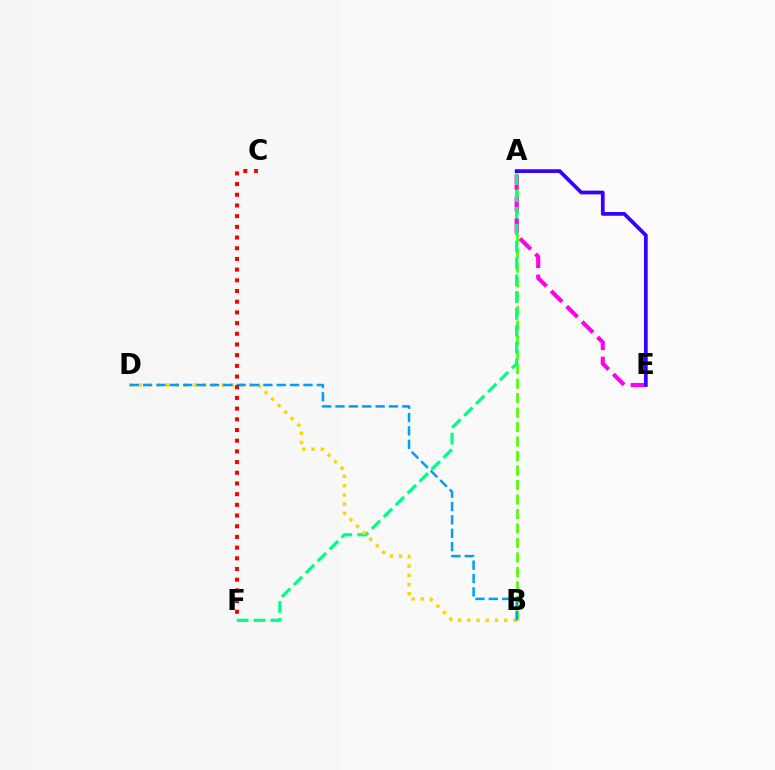{('A', 'B'): [{'color': '#4fff00', 'line_style': 'dashed', 'thickness': 1.97}], ('A', 'E'): [{'color': '#ff00ed', 'line_style': 'dashed', 'thickness': 2.96}, {'color': '#3700ff', 'line_style': 'solid', 'thickness': 2.69}], ('A', 'F'): [{'color': '#00ff86', 'line_style': 'dashed', 'thickness': 2.29}], ('B', 'D'): [{'color': '#ffd500', 'line_style': 'dotted', 'thickness': 2.5}, {'color': '#009eff', 'line_style': 'dashed', 'thickness': 1.81}], ('C', 'F'): [{'color': '#ff0000', 'line_style': 'dotted', 'thickness': 2.9}]}